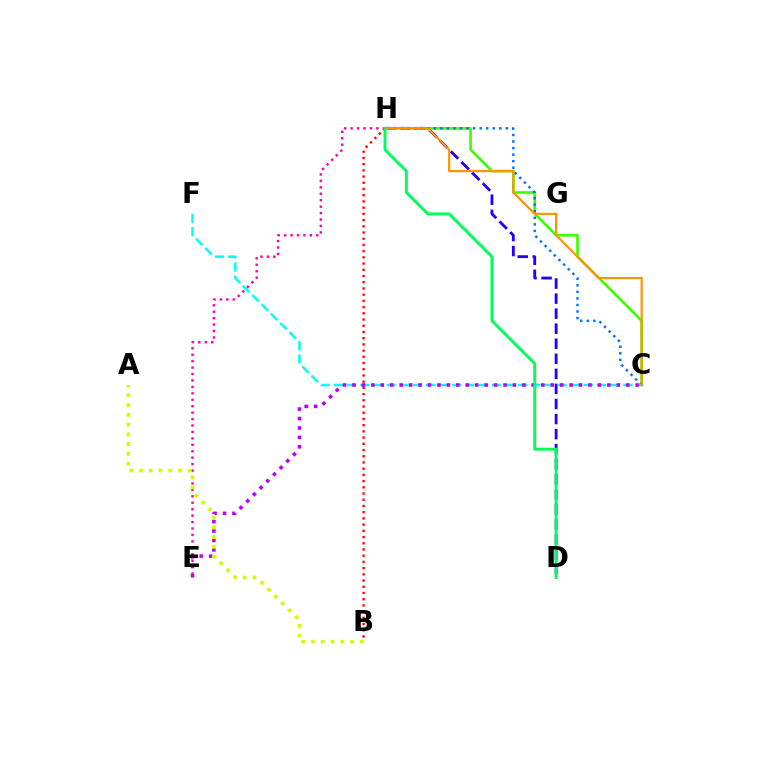{('E', 'H'): [{'color': '#ff00ac', 'line_style': 'dotted', 'thickness': 1.75}], ('D', 'H'): [{'color': '#2500ff', 'line_style': 'dashed', 'thickness': 2.05}, {'color': '#00ff5c', 'line_style': 'solid', 'thickness': 2.12}], ('C', 'H'): [{'color': '#3dff00', 'line_style': 'solid', 'thickness': 1.9}, {'color': '#0074ff', 'line_style': 'dotted', 'thickness': 1.78}, {'color': '#ff9400', 'line_style': 'solid', 'thickness': 1.59}], ('C', 'F'): [{'color': '#00fff6', 'line_style': 'dashed', 'thickness': 1.79}], ('C', 'E'): [{'color': '#b900ff', 'line_style': 'dotted', 'thickness': 2.56}], ('A', 'B'): [{'color': '#d1ff00', 'line_style': 'dotted', 'thickness': 2.65}], ('B', 'H'): [{'color': '#ff0000', 'line_style': 'dotted', 'thickness': 1.69}]}